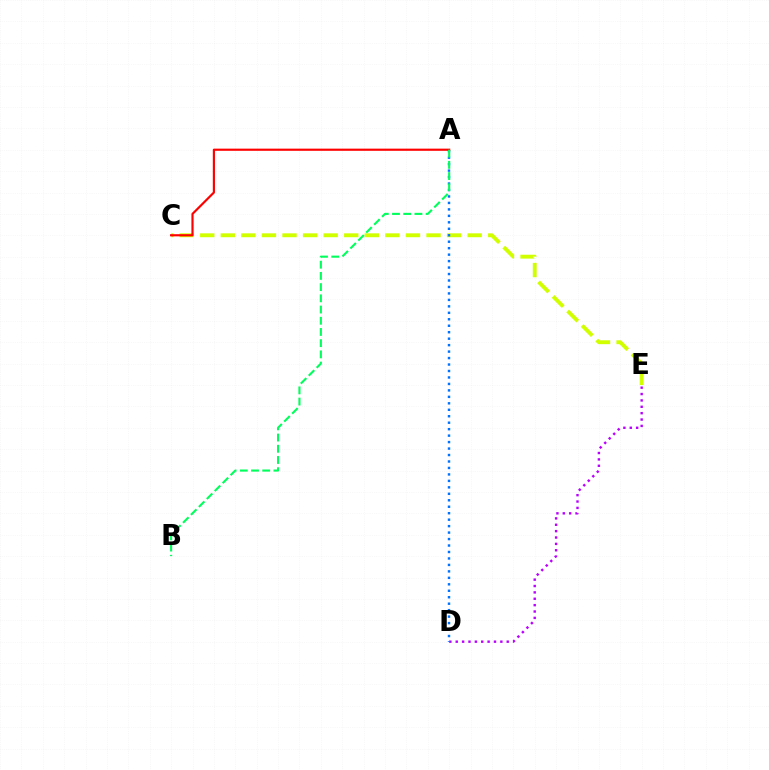{('D', 'E'): [{'color': '#b900ff', 'line_style': 'dotted', 'thickness': 1.73}], ('C', 'E'): [{'color': '#d1ff00', 'line_style': 'dashed', 'thickness': 2.79}], ('A', 'D'): [{'color': '#0074ff', 'line_style': 'dotted', 'thickness': 1.76}], ('A', 'C'): [{'color': '#ff0000', 'line_style': 'solid', 'thickness': 1.57}], ('A', 'B'): [{'color': '#00ff5c', 'line_style': 'dashed', 'thickness': 1.52}]}